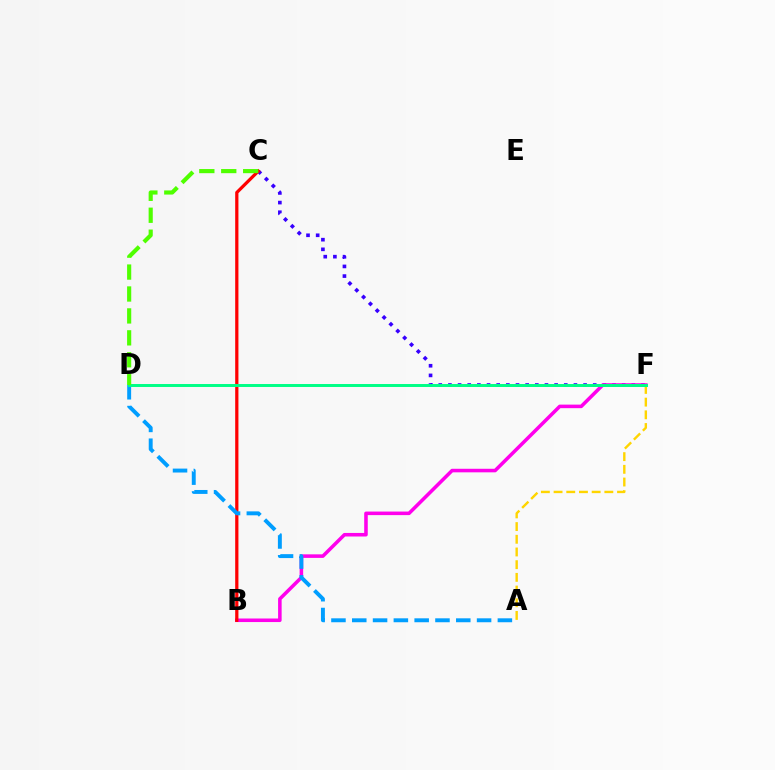{('C', 'F'): [{'color': '#3700ff', 'line_style': 'dotted', 'thickness': 2.62}], ('A', 'F'): [{'color': '#ffd500', 'line_style': 'dashed', 'thickness': 1.72}], ('B', 'F'): [{'color': '#ff00ed', 'line_style': 'solid', 'thickness': 2.56}], ('B', 'C'): [{'color': '#ff0000', 'line_style': 'solid', 'thickness': 2.33}], ('A', 'D'): [{'color': '#009eff', 'line_style': 'dashed', 'thickness': 2.83}], ('D', 'F'): [{'color': '#00ff86', 'line_style': 'solid', 'thickness': 2.13}], ('C', 'D'): [{'color': '#4fff00', 'line_style': 'dashed', 'thickness': 2.98}]}